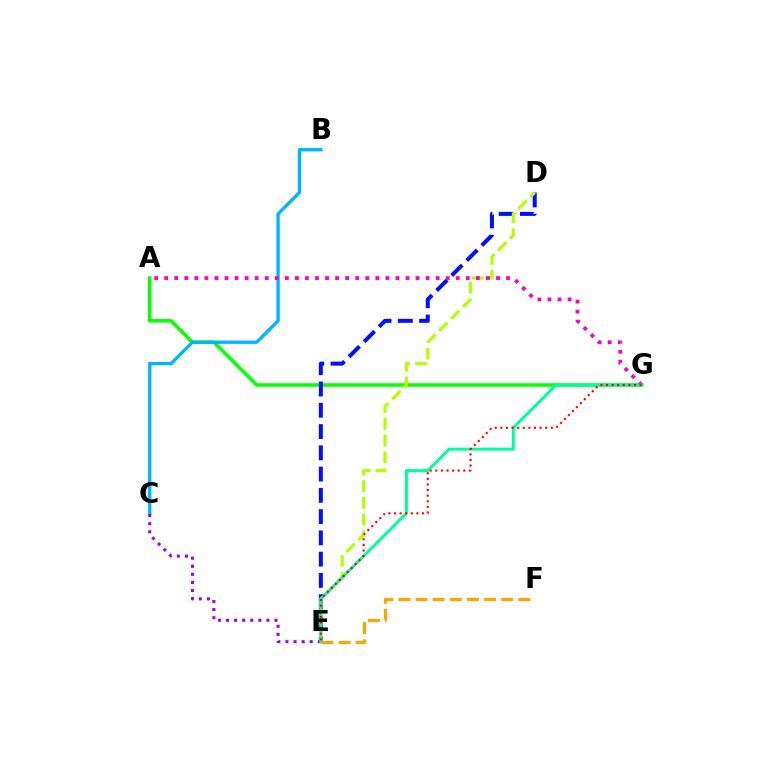{('A', 'G'): [{'color': '#08ff00', 'line_style': 'solid', 'thickness': 2.55}, {'color': '#ff00bd', 'line_style': 'dotted', 'thickness': 2.73}], ('B', 'C'): [{'color': '#00b5ff', 'line_style': 'solid', 'thickness': 2.39}], ('C', 'E'): [{'color': '#9b00ff', 'line_style': 'dotted', 'thickness': 2.2}], ('D', 'E'): [{'color': '#0010ff', 'line_style': 'dashed', 'thickness': 2.89}, {'color': '#b3ff00', 'line_style': 'dashed', 'thickness': 2.27}], ('E', 'G'): [{'color': '#00ff9d', 'line_style': 'solid', 'thickness': 2.16}, {'color': '#ff0000', 'line_style': 'dotted', 'thickness': 1.52}], ('E', 'F'): [{'color': '#ffa500', 'line_style': 'dashed', 'thickness': 2.33}]}